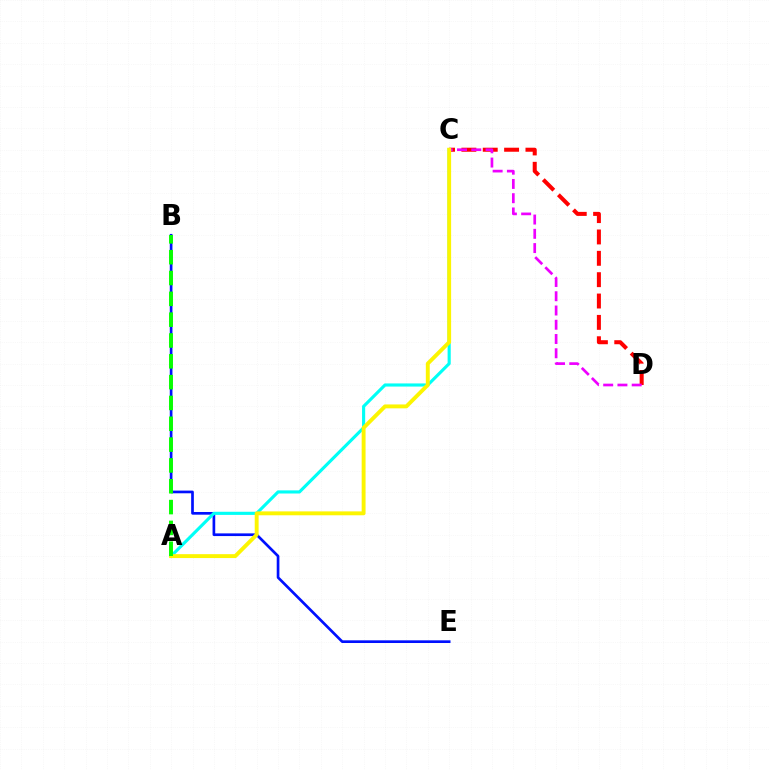{('C', 'D'): [{'color': '#ff0000', 'line_style': 'dashed', 'thickness': 2.9}, {'color': '#ee00ff', 'line_style': 'dashed', 'thickness': 1.94}], ('B', 'E'): [{'color': '#0010ff', 'line_style': 'solid', 'thickness': 1.93}], ('A', 'C'): [{'color': '#00fff6', 'line_style': 'solid', 'thickness': 2.25}, {'color': '#fcf500', 'line_style': 'solid', 'thickness': 2.81}], ('A', 'B'): [{'color': '#08ff00', 'line_style': 'dashed', 'thickness': 2.83}]}